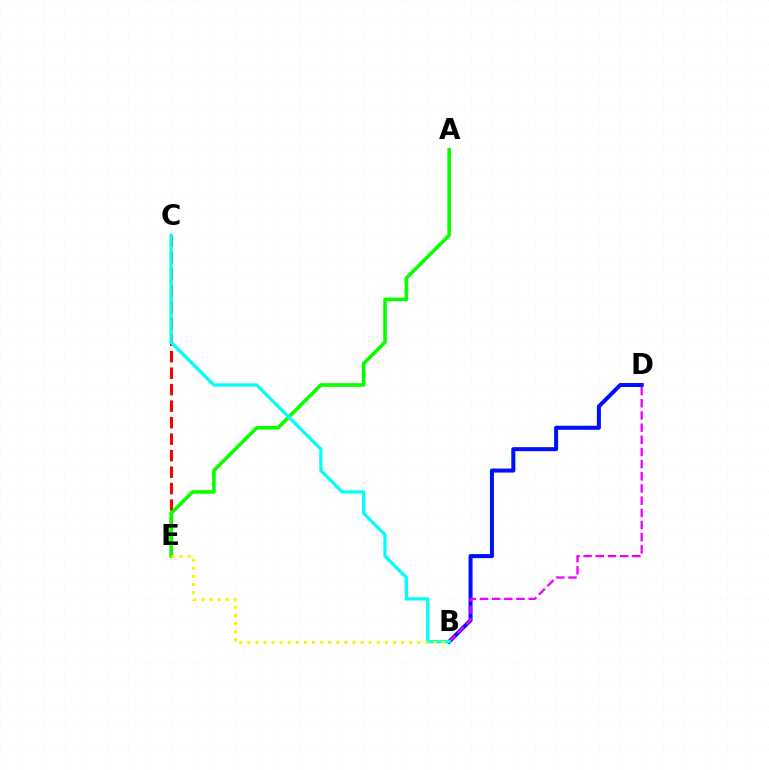{('C', 'E'): [{'color': '#ff0000', 'line_style': 'dashed', 'thickness': 2.24}], ('A', 'E'): [{'color': '#08ff00', 'line_style': 'solid', 'thickness': 2.59}], ('B', 'D'): [{'color': '#0010ff', 'line_style': 'solid', 'thickness': 2.91}, {'color': '#ee00ff', 'line_style': 'dashed', 'thickness': 1.65}], ('B', 'C'): [{'color': '#00fff6', 'line_style': 'solid', 'thickness': 2.34}], ('B', 'E'): [{'color': '#fcf500', 'line_style': 'dotted', 'thickness': 2.2}]}